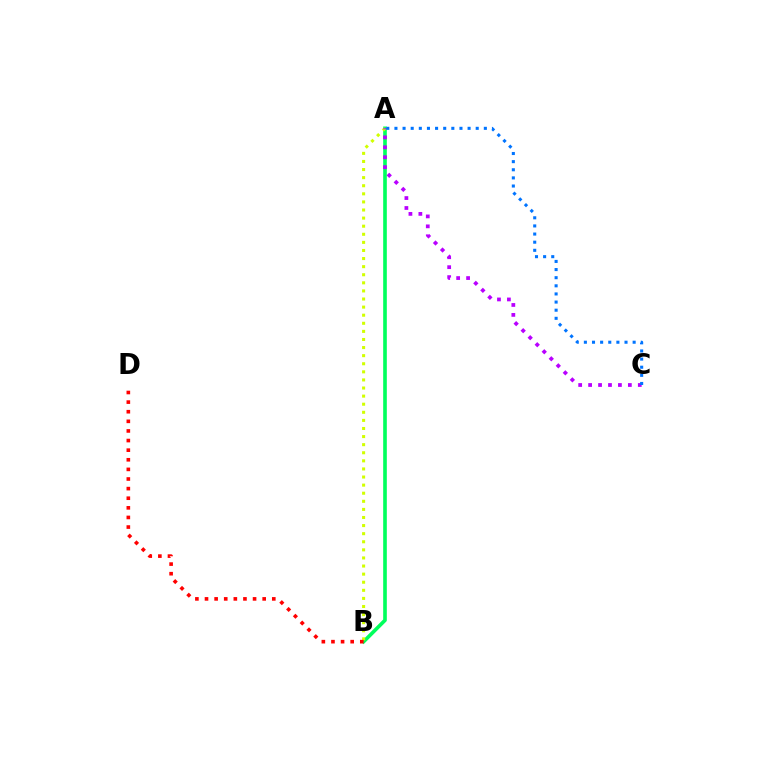{('A', 'B'): [{'color': '#00ff5c', 'line_style': 'solid', 'thickness': 2.61}, {'color': '#d1ff00', 'line_style': 'dotted', 'thickness': 2.2}], ('A', 'C'): [{'color': '#b900ff', 'line_style': 'dotted', 'thickness': 2.7}, {'color': '#0074ff', 'line_style': 'dotted', 'thickness': 2.21}], ('B', 'D'): [{'color': '#ff0000', 'line_style': 'dotted', 'thickness': 2.61}]}